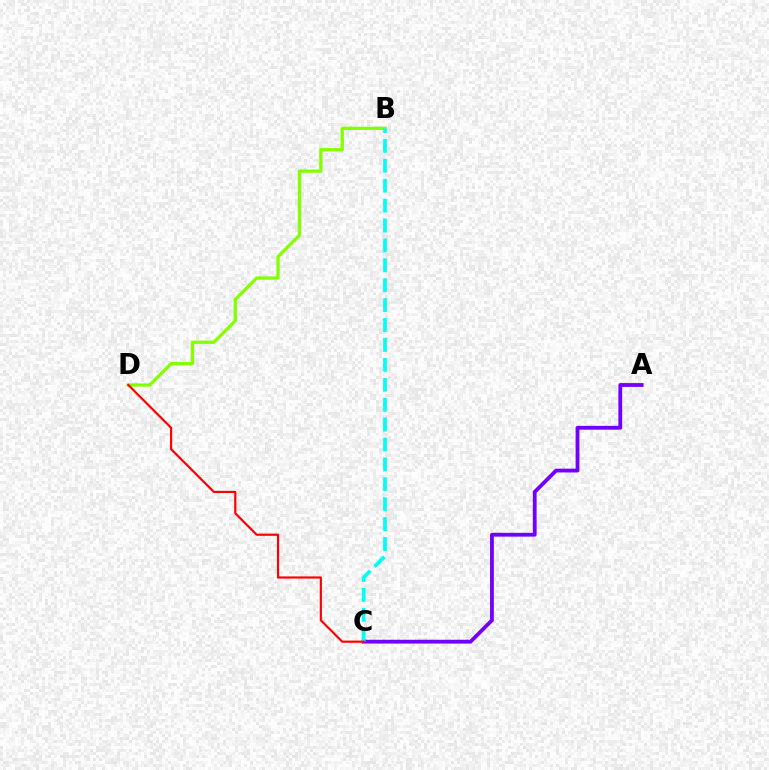{('B', 'D'): [{'color': '#84ff00', 'line_style': 'solid', 'thickness': 2.36}], ('A', 'C'): [{'color': '#7200ff', 'line_style': 'solid', 'thickness': 2.75}], ('B', 'C'): [{'color': '#00fff6', 'line_style': 'dashed', 'thickness': 2.7}], ('C', 'D'): [{'color': '#ff0000', 'line_style': 'solid', 'thickness': 1.56}]}